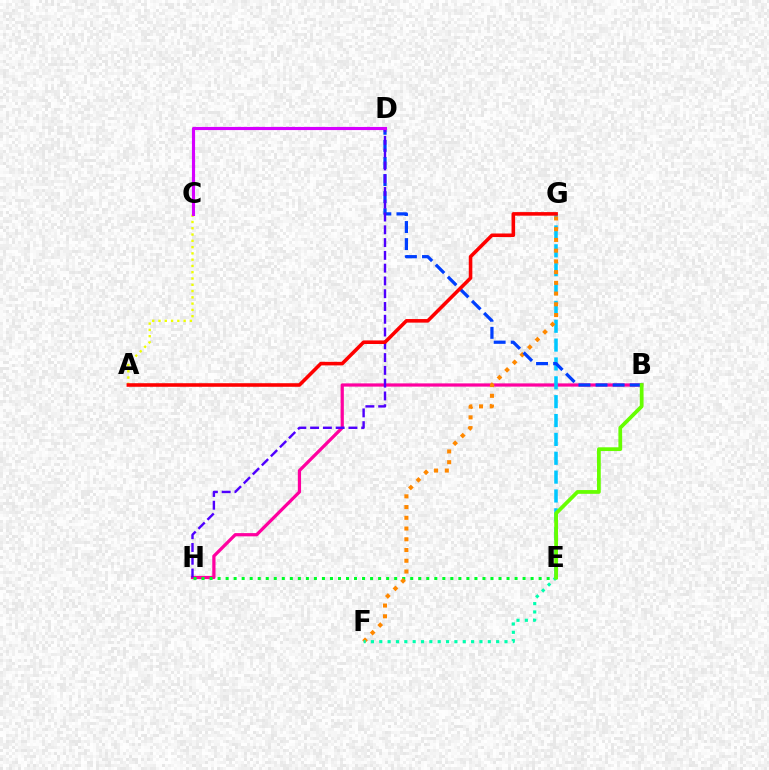{('B', 'H'): [{'color': '#ff00a0', 'line_style': 'solid', 'thickness': 2.33}], ('E', 'H'): [{'color': '#00ff27', 'line_style': 'dotted', 'thickness': 2.18}], ('E', 'G'): [{'color': '#00c7ff', 'line_style': 'dashed', 'thickness': 2.56}], ('F', 'G'): [{'color': '#ff8800', 'line_style': 'dotted', 'thickness': 2.92}], ('B', 'D'): [{'color': '#003fff', 'line_style': 'dashed', 'thickness': 2.32}], ('E', 'F'): [{'color': '#00ffaf', 'line_style': 'dotted', 'thickness': 2.27}], ('A', 'C'): [{'color': '#eeff00', 'line_style': 'dotted', 'thickness': 1.71}], ('D', 'H'): [{'color': '#4f00ff', 'line_style': 'dashed', 'thickness': 1.74}], ('A', 'G'): [{'color': '#ff0000', 'line_style': 'solid', 'thickness': 2.57}], ('C', 'D'): [{'color': '#d600ff', 'line_style': 'solid', 'thickness': 2.25}], ('B', 'E'): [{'color': '#66ff00', 'line_style': 'solid', 'thickness': 2.7}]}